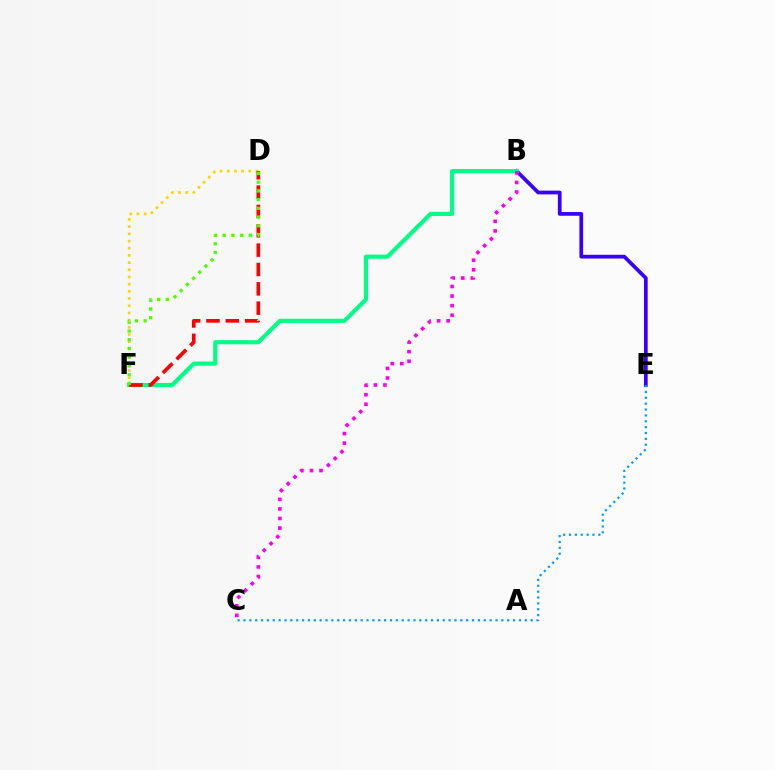{('B', 'E'): [{'color': '#3700ff', 'line_style': 'solid', 'thickness': 2.69}], ('D', 'F'): [{'color': '#ffd500', 'line_style': 'dotted', 'thickness': 1.95}, {'color': '#ff0000', 'line_style': 'dashed', 'thickness': 2.63}, {'color': '#4fff00', 'line_style': 'dotted', 'thickness': 2.37}], ('C', 'E'): [{'color': '#009eff', 'line_style': 'dotted', 'thickness': 1.59}], ('B', 'F'): [{'color': '#00ff86', 'line_style': 'solid', 'thickness': 2.99}], ('B', 'C'): [{'color': '#ff00ed', 'line_style': 'dotted', 'thickness': 2.6}]}